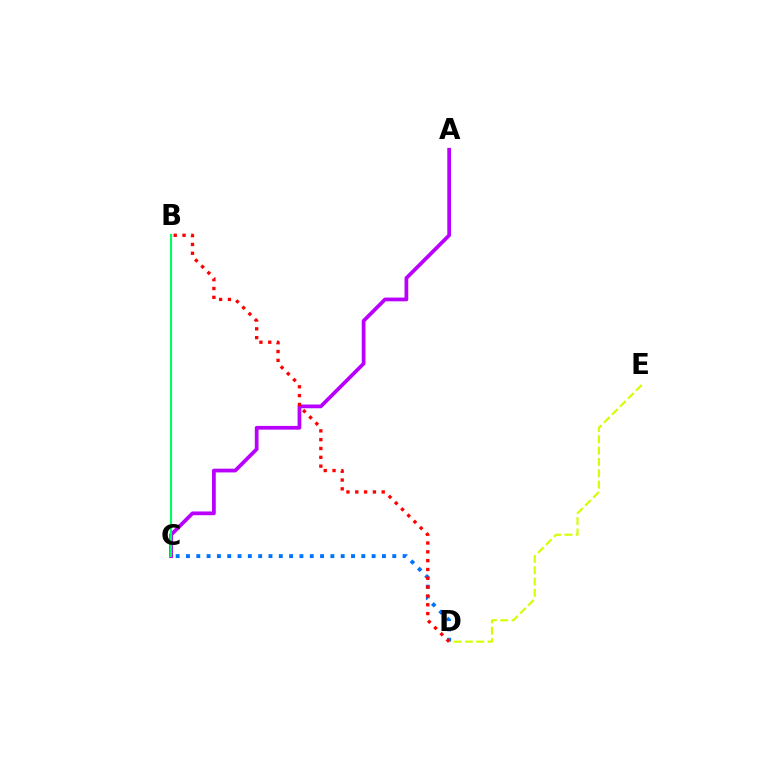{('A', 'C'): [{'color': '#b900ff', 'line_style': 'solid', 'thickness': 2.69}], ('C', 'D'): [{'color': '#0074ff', 'line_style': 'dotted', 'thickness': 2.8}], ('D', 'E'): [{'color': '#d1ff00', 'line_style': 'dashed', 'thickness': 1.54}], ('B', 'C'): [{'color': '#00ff5c', 'line_style': 'solid', 'thickness': 1.55}], ('B', 'D'): [{'color': '#ff0000', 'line_style': 'dotted', 'thickness': 2.4}]}